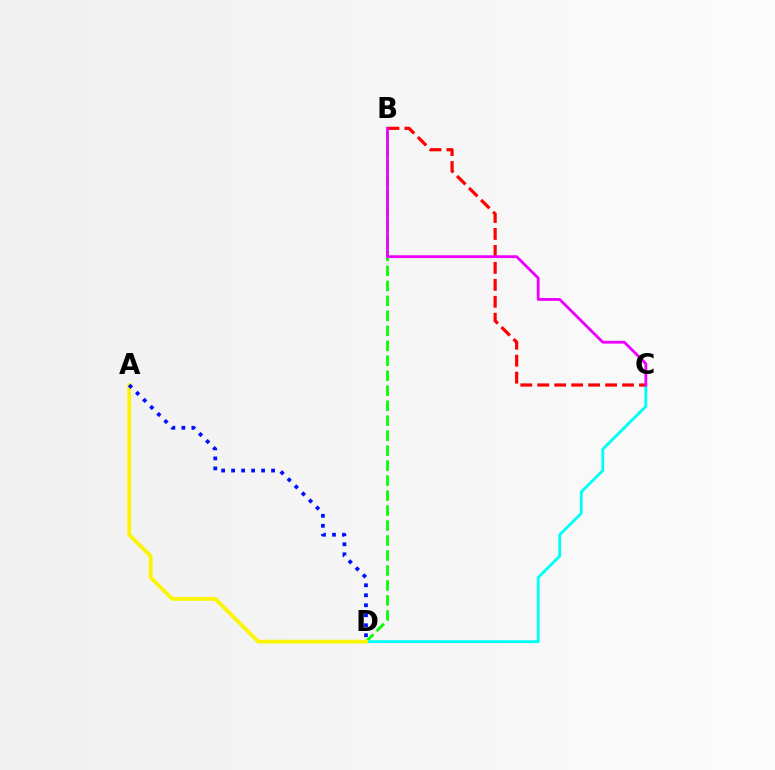{('B', 'D'): [{'color': '#08ff00', 'line_style': 'dashed', 'thickness': 2.04}], ('C', 'D'): [{'color': '#00fff6', 'line_style': 'solid', 'thickness': 2.06}], ('A', 'D'): [{'color': '#fcf500', 'line_style': 'solid', 'thickness': 2.72}, {'color': '#0010ff', 'line_style': 'dotted', 'thickness': 2.72}], ('B', 'C'): [{'color': '#ff0000', 'line_style': 'dashed', 'thickness': 2.3}, {'color': '#ee00ff', 'line_style': 'solid', 'thickness': 2.03}]}